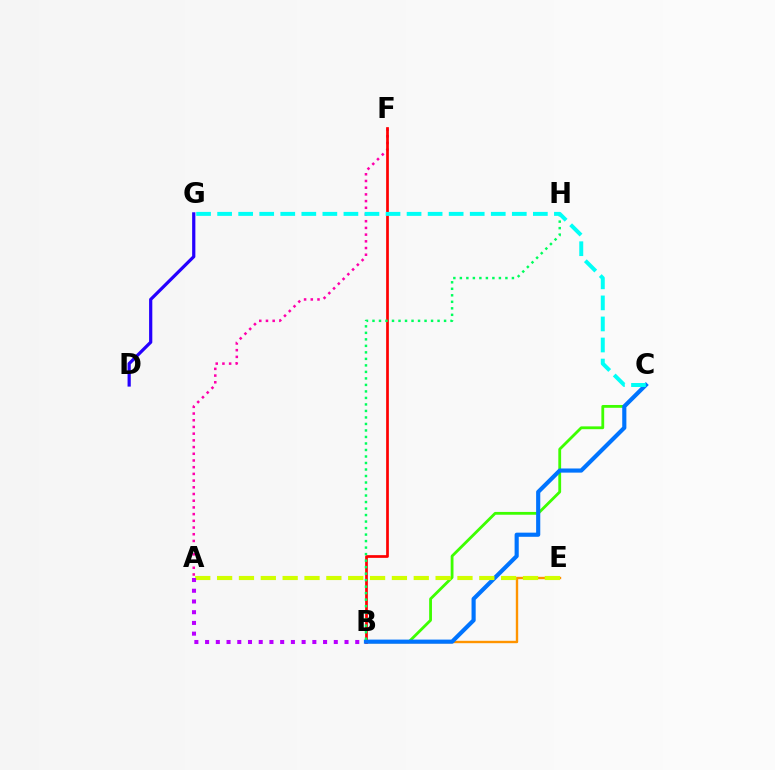{('B', 'E'): [{'color': '#ff9400', 'line_style': 'solid', 'thickness': 1.72}], ('A', 'F'): [{'color': '#ff00ac', 'line_style': 'dotted', 'thickness': 1.82}], ('B', 'C'): [{'color': '#3dff00', 'line_style': 'solid', 'thickness': 2.02}, {'color': '#0074ff', 'line_style': 'solid', 'thickness': 2.98}], ('B', 'F'): [{'color': '#ff0000', 'line_style': 'solid', 'thickness': 1.96}], ('D', 'G'): [{'color': '#2500ff', 'line_style': 'solid', 'thickness': 2.32}], ('B', 'H'): [{'color': '#00ff5c', 'line_style': 'dotted', 'thickness': 1.77}], ('C', 'G'): [{'color': '#00fff6', 'line_style': 'dashed', 'thickness': 2.86}], ('A', 'E'): [{'color': '#d1ff00', 'line_style': 'dashed', 'thickness': 2.97}], ('A', 'B'): [{'color': '#b900ff', 'line_style': 'dotted', 'thickness': 2.91}]}